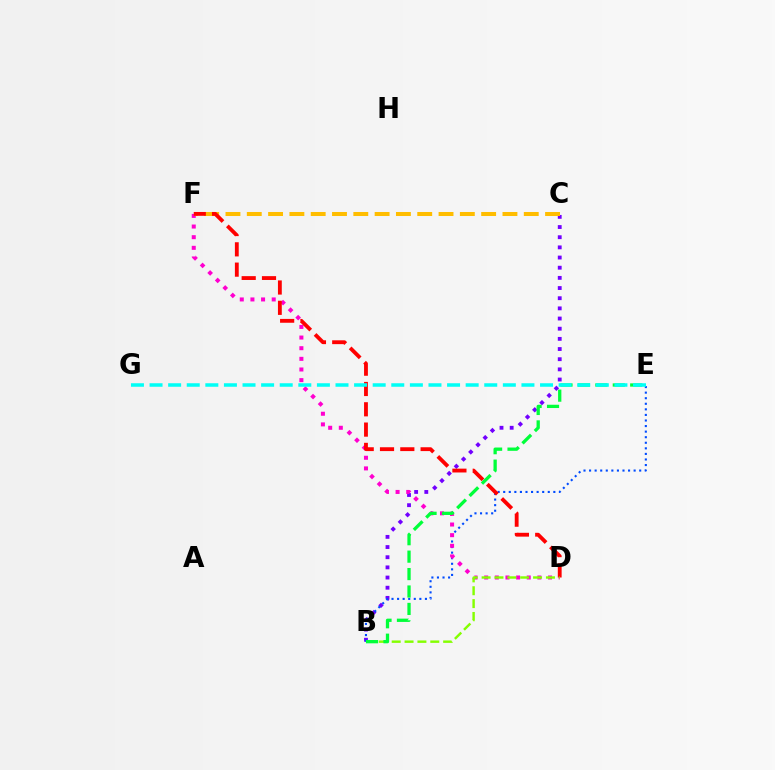{('B', 'C'): [{'color': '#7200ff', 'line_style': 'dotted', 'thickness': 2.76}], ('B', 'E'): [{'color': '#004bff', 'line_style': 'dotted', 'thickness': 1.51}, {'color': '#00ff39', 'line_style': 'dashed', 'thickness': 2.37}], ('D', 'F'): [{'color': '#ff00cf', 'line_style': 'dotted', 'thickness': 2.89}, {'color': '#ff0000', 'line_style': 'dashed', 'thickness': 2.76}], ('C', 'F'): [{'color': '#ffbd00', 'line_style': 'dashed', 'thickness': 2.89}], ('B', 'D'): [{'color': '#84ff00', 'line_style': 'dashed', 'thickness': 1.75}], ('E', 'G'): [{'color': '#00fff6', 'line_style': 'dashed', 'thickness': 2.53}]}